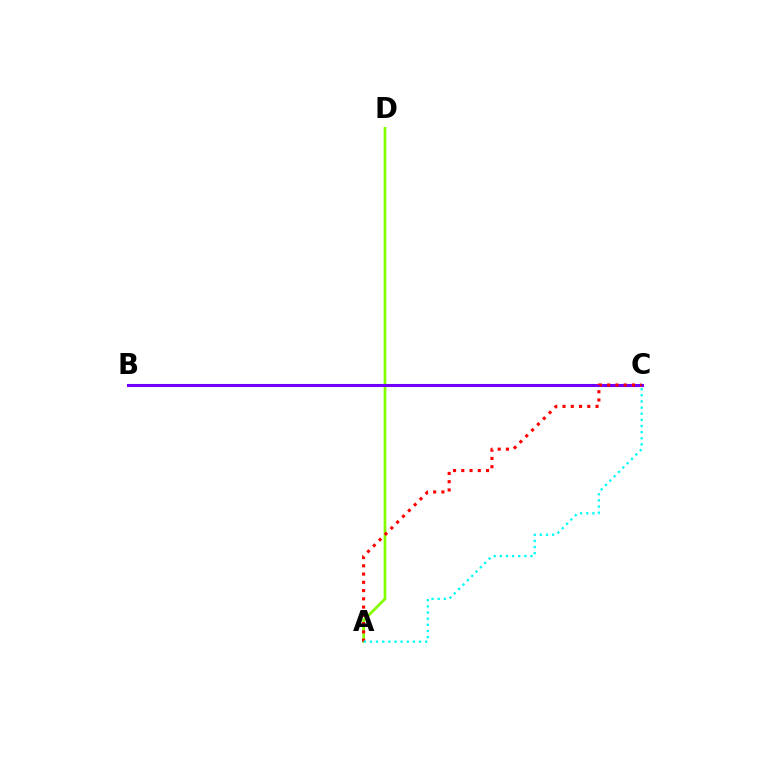{('A', 'D'): [{'color': '#84ff00', 'line_style': 'solid', 'thickness': 1.97}], ('B', 'C'): [{'color': '#7200ff', 'line_style': 'solid', 'thickness': 2.22}], ('A', 'C'): [{'color': '#ff0000', 'line_style': 'dotted', 'thickness': 2.24}, {'color': '#00fff6', 'line_style': 'dotted', 'thickness': 1.67}]}